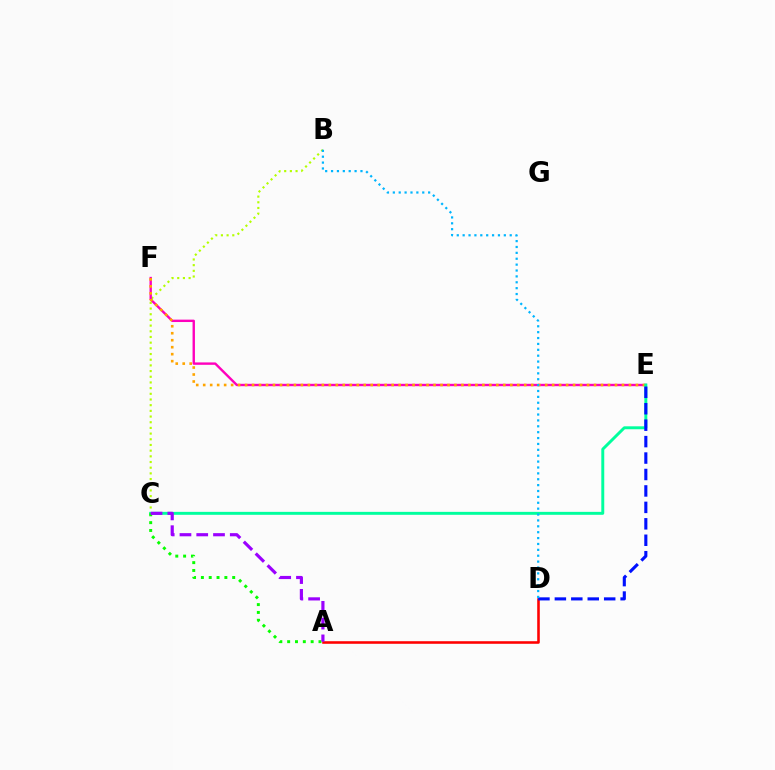{('B', 'C'): [{'color': '#b3ff00', 'line_style': 'dotted', 'thickness': 1.54}], ('E', 'F'): [{'color': '#ff00bd', 'line_style': 'solid', 'thickness': 1.72}, {'color': '#ffa500', 'line_style': 'dotted', 'thickness': 1.9}], ('A', 'D'): [{'color': '#ff0000', 'line_style': 'solid', 'thickness': 1.85}], ('C', 'E'): [{'color': '#00ff9d', 'line_style': 'solid', 'thickness': 2.12}], ('A', 'C'): [{'color': '#08ff00', 'line_style': 'dotted', 'thickness': 2.13}, {'color': '#9b00ff', 'line_style': 'dashed', 'thickness': 2.28}], ('D', 'E'): [{'color': '#0010ff', 'line_style': 'dashed', 'thickness': 2.23}], ('B', 'D'): [{'color': '#00b5ff', 'line_style': 'dotted', 'thickness': 1.6}]}